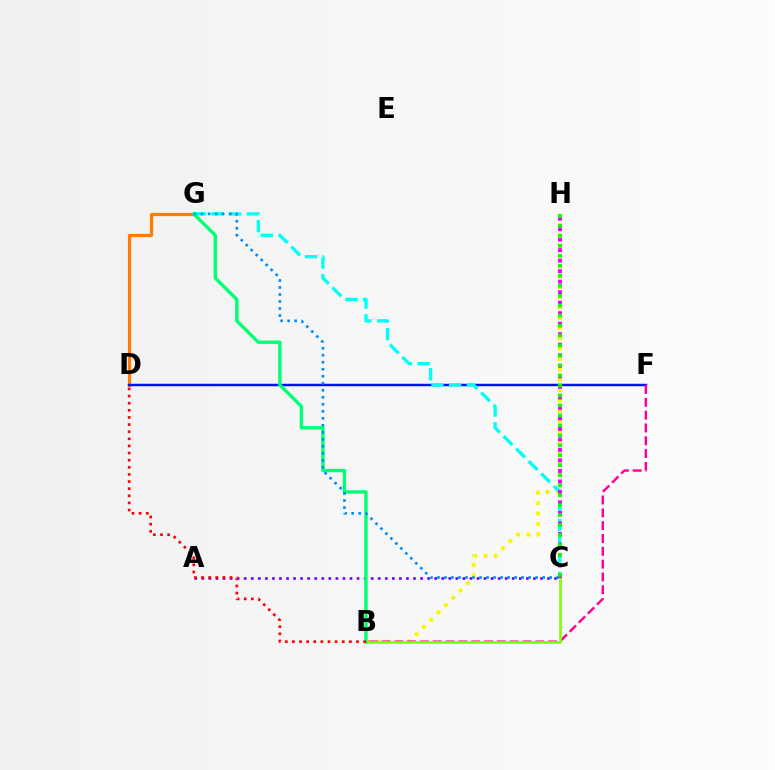{('B', 'H'): [{'color': '#fcf500', 'line_style': 'dotted', 'thickness': 2.81}], ('D', 'G'): [{'color': '#ff7c00', 'line_style': 'solid', 'thickness': 2.31}], ('D', 'F'): [{'color': '#0010ff', 'line_style': 'solid', 'thickness': 1.77}], ('B', 'F'): [{'color': '#ff0094', 'line_style': 'dashed', 'thickness': 1.74}], ('A', 'C'): [{'color': '#7200ff', 'line_style': 'dotted', 'thickness': 1.92}], ('B', 'C'): [{'color': '#84ff00', 'line_style': 'solid', 'thickness': 1.9}], ('C', 'G'): [{'color': '#00fff6', 'line_style': 'dashed', 'thickness': 2.4}, {'color': '#008cff', 'line_style': 'dotted', 'thickness': 1.91}], ('C', 'H'): [{'color': '#ee00ff', 'line_style': 'dotted', 'thickness': 2.86}, {'color': '#08ff00', 'line_style': 'dotted', 'thickness': 2.71}], ('B', 'G'): [{'color': '#00ff74', 'line_style': 'solid', 'thickness': 2.43}], ('B', 'D'): [{'color': '#ff0000', 'line_style': 'dotted', 'thickness': 1.94}]}